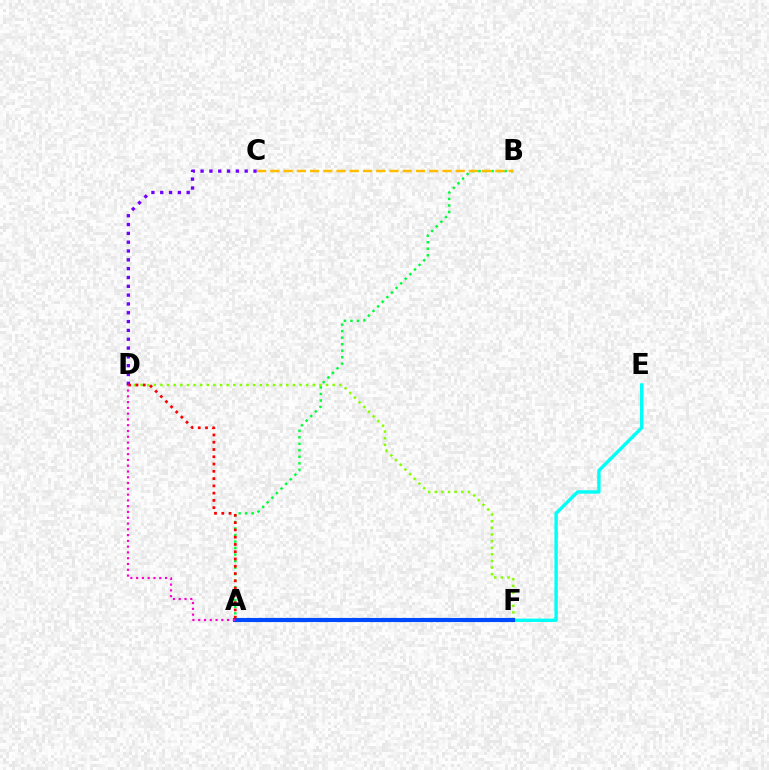{('D', 'F'): [{'color': '#84ff00', 'line_style': 'dotted', 'thickness': 1.8}], ('E', 'F'): [{'color': '#00fff6', 'line_style': 'solid', 'thickness': 2.44}], ('A', 'B'): [{'color': '#00ff39', 'line_style': 'dotted', 'thickness': 1.77}], ('C', 'D'): [{'color': '#7200ff', 'line_style': 'dotted', 'thickness': 2.4}], ('B', 'C'): [{'color': '#ffbd00', 'line_style': 'dashed', 'thickness': 1.8}], ('A', 'F'): [{'color': '#004bff', 'line_style': 'solid', 'thickness': 2.98}], ('A', 'D'): [{'color': '#ff0000', 'line_style': 'dotted', 'thickness': 1.98}, {'color': '#ff00cf', 'line_style': 'dotted', 'thickness': 1.57}]}